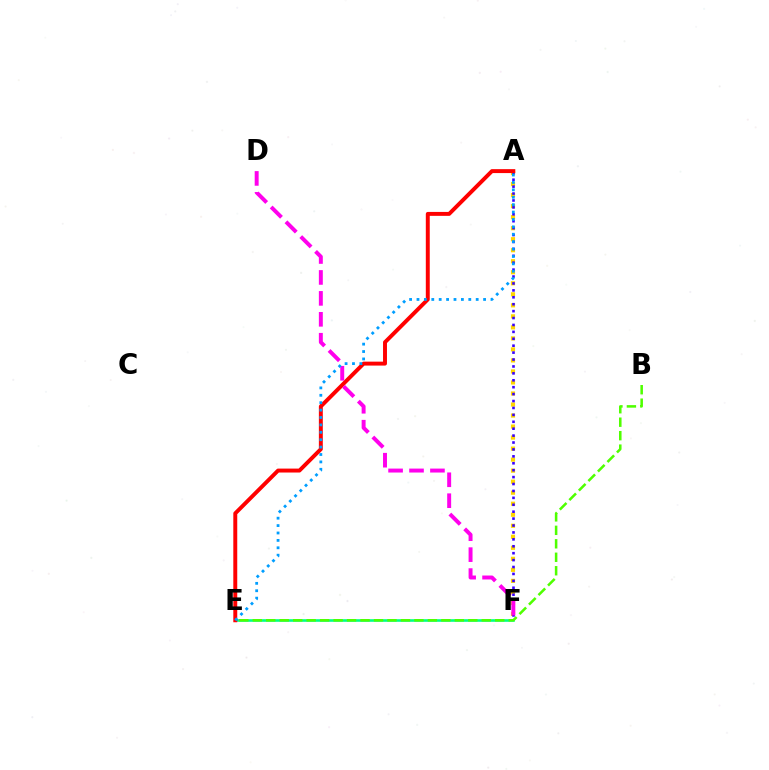{('E', 'F'): [{'color': '#00ff86', 'line_style': 'solid', 'thickness': 1.88}], ('A', 'F'): [{'color': '#ffd500', 'line_style': 'dotted', 'thickness': 2.99}, {'color': '#3700ff', 'line_style': 'dotted', 'thickness': 1.88}], ('B', 'E'): [{'color': '#4fff00', 'line_style': 'dashed', 'thickness': 1.83}], ('A', 'E'): [{'color': '#ff0000', 'line_style': 'solid', 'thickness': 2.83}, {'color': '#009eff', 'line_style': 'dotted', 'thickness': 2.01}], ('D', 'F'): [{'color': '#ff00ed', 'line_style': 'dashed', 'thickness': 2.84}]}